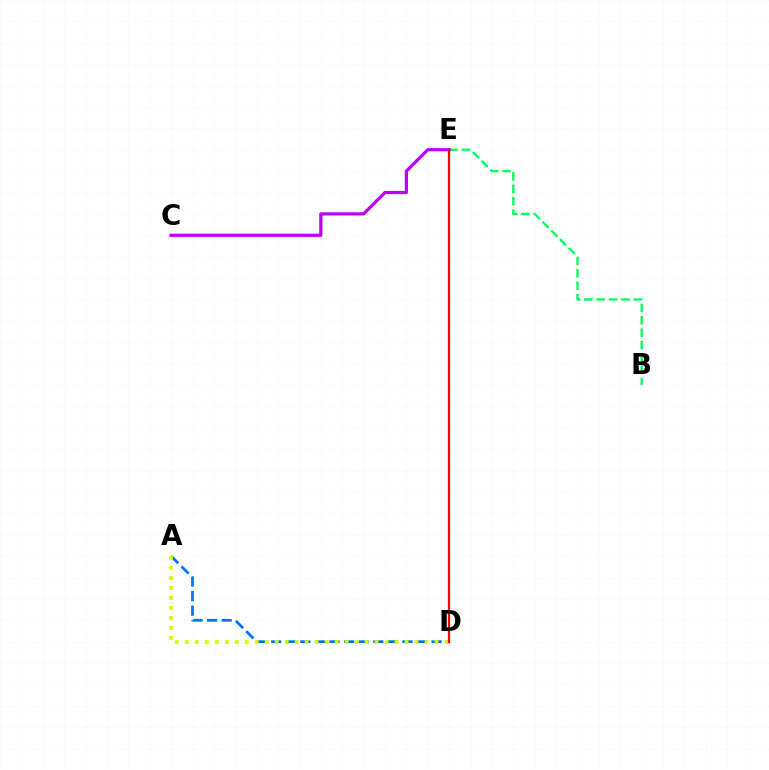{('B', 'E'): [{'color': '#00ff5c', 'line_style': 'dashed', 'thickness': 1.68}], ('A', 'D'): [{'color': '#0074ff', 'line_style': 'dashed', 'thickness': 1.98}, {'color': '#d1ff00', 'line_style': 'dotted', 'thickness': 2.71}], ('C', 'E'): [{'color': '#b900ff', 'line_style': 'solid', 'thickness': 2.3}], ('D', 'E'): [{'color': '#ff0000', 'line_style': 'solid', 'thickness': 1.65}]}